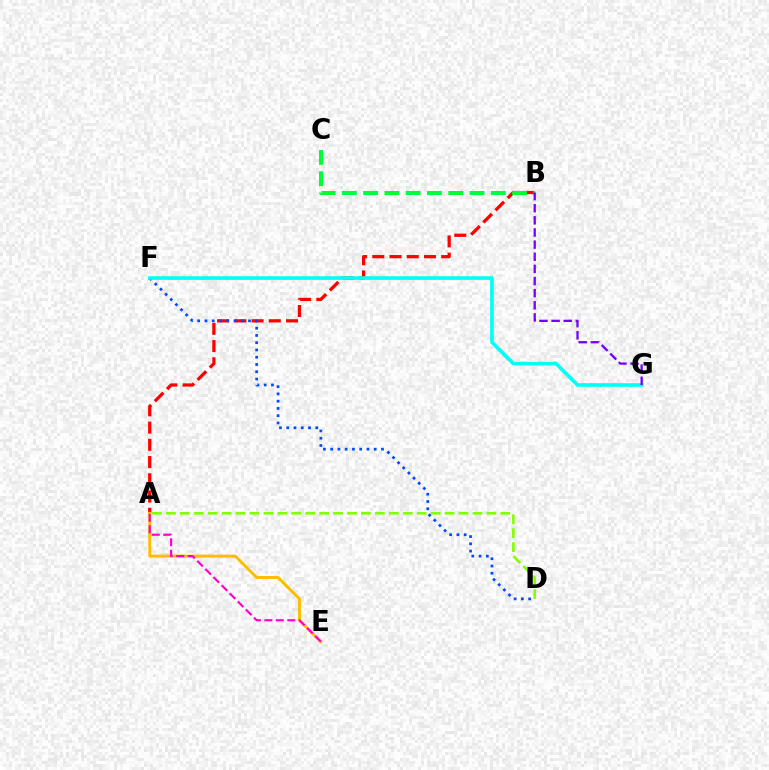{('A', 'B'): [{'color': '#ff0000', 'line_style': 'dashed', 'thickness': 2.34}], ('D', 'F'): [{'color': '#004bff', 'line_style': 'dotted', 'thickness': 1.97}], ('A', 'E'): [{'color': '#ffbd00', 'line_style': 'solid', 'thickness': 2.14}, {'color': '#ff00cf', 'line_style': 'dashed', 'thickness': 1.56}], ('F', 'G'): [{'color': '#00fff6', 'line_style': 'solid', 'thickness': 2.6}], ('B', 'C'): [{'color': '#00ff39', 'line_style': 'dashed', 'thickness': 2.89}], ('B', 'G'): [{'color': '#7200ff', 'line_style': 'dashed', 'thickness': 1.65}], ('A', 'D'): [{'color': '#84ff00', 'line_style': 'dashed', 'thickness': 1.89}]}